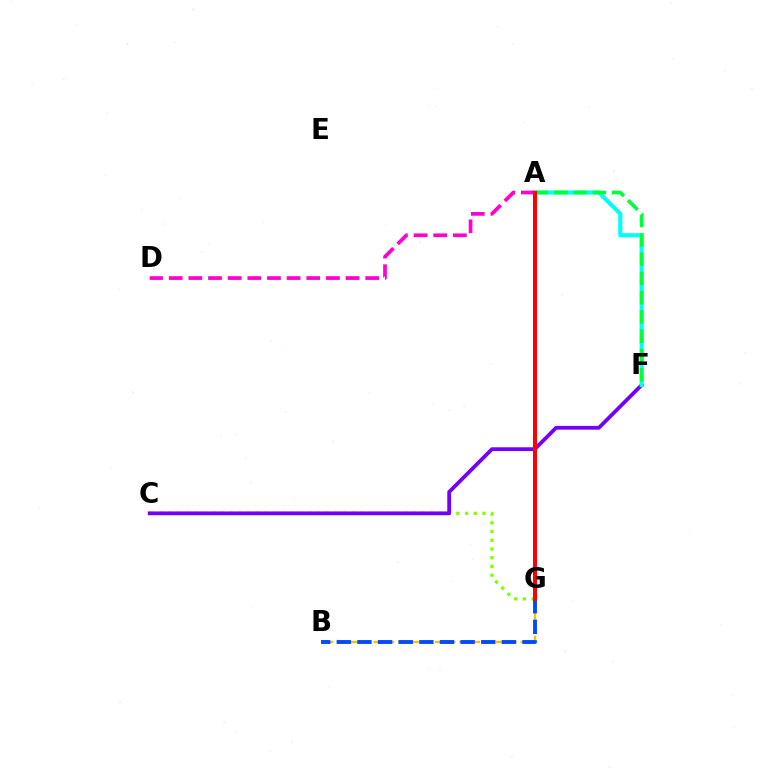{('C', 'G'): [{'color': '#84ff00', 'line_style': 'dotted', 'thickness': 2.37}], ('C', 'F'): [{'color': '#7200ff', 'line_style': 'solid', 'thickness': 2.73}], ('B', 'G'): [{'color': '#ffbd00', 'line_style': 'dashed', 'thickness': 1.66}, {'color': '#004bff', 'line_style': 'dashed', 'thickness': 2.8}], ('A', 'F'): [{'color': '#00fff6', 'line_style': 'solid', 'thickness': 2.97}, {'color': '#00ff39', 'line_style': 'dashed', 'thickness': 2.62}], ('A', 'D'): [{'color': '#ff00cf', 'line_style': 'dashed', 'thickness': 2.67}], ('A', 'G'): [{'color': '#ff0000', 'line_style': 'solid', 'thickness': 2.9}]}